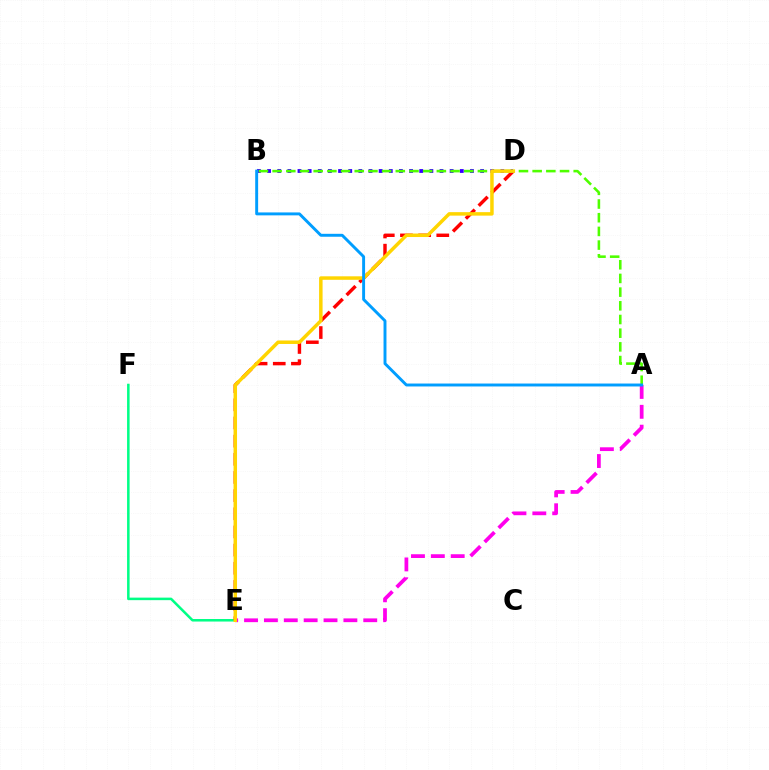{('A', 'E'): [{'color': '#ff00ed', 'line_style': 'dashed', 'thickness': 2.7}], ('E', 'F'): [{'color': '#00ff86', 'line_style': 'solid', 'thickness': 1.82}], ('D', 'E'): [{'color': '#ff0000', 'line_style': 'dashed', 'thickness': 2.47}, {'color': '#ffd500', 'line_style': 'solid', 'thickness': 2.51}], ('B', 'D'): [{'color': '#3700ff', 'line_style': 'dotted', 'thickness': 2.76}], ('A', 'B'): [{'color': '#4fff00', 'line_style': 'dashed', 'thickness': 1.86}, {'color': '#009eff', 'line_style': 'solid', 'thickness': 2.11}]}